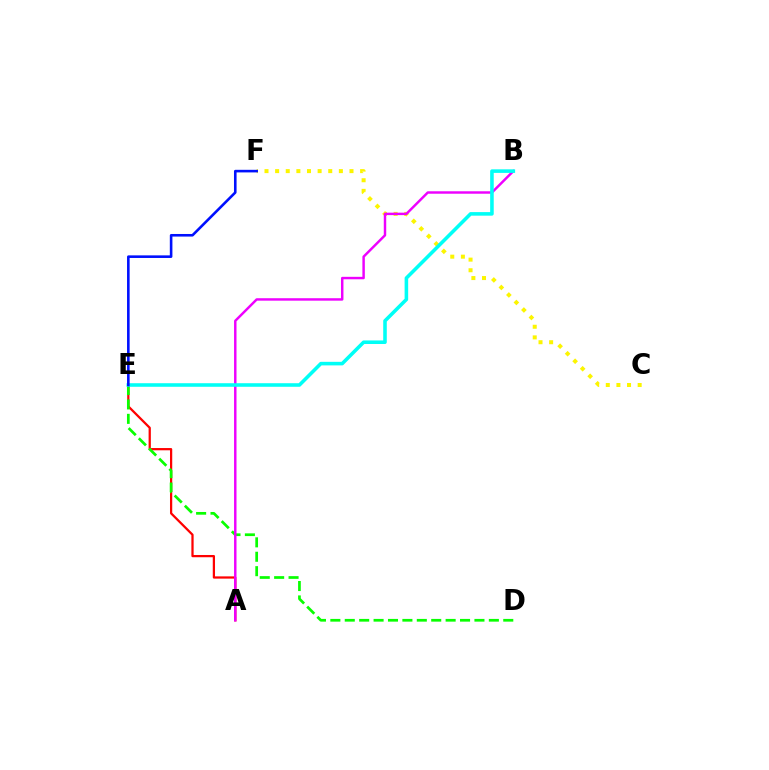{('C', 'F'): [{'color': '#fcf500', 'line_style': 'dotted', 'thickness': 2.89}], ('A', 'E'): [{'color': '#ff0000', 'line_style': 'solid', 'thickness': 1.62}], ('D', 'E'): [{'color': '#08ff00', 'line_style': 'dashed', 'thickness': 1.96}], ('A', 'B'): [{'color': '#ee00ff', 'line_style': 'solid', 'thickness': 1.77}], ('B', 'E'): [{'color': '#00fff6', 'line_style': 'solid', 'thickness': 2.57}], ('E', 'F'): [{'color': '#0010ff', 'line_style': 'solid', 'thickness': 1.87}]}